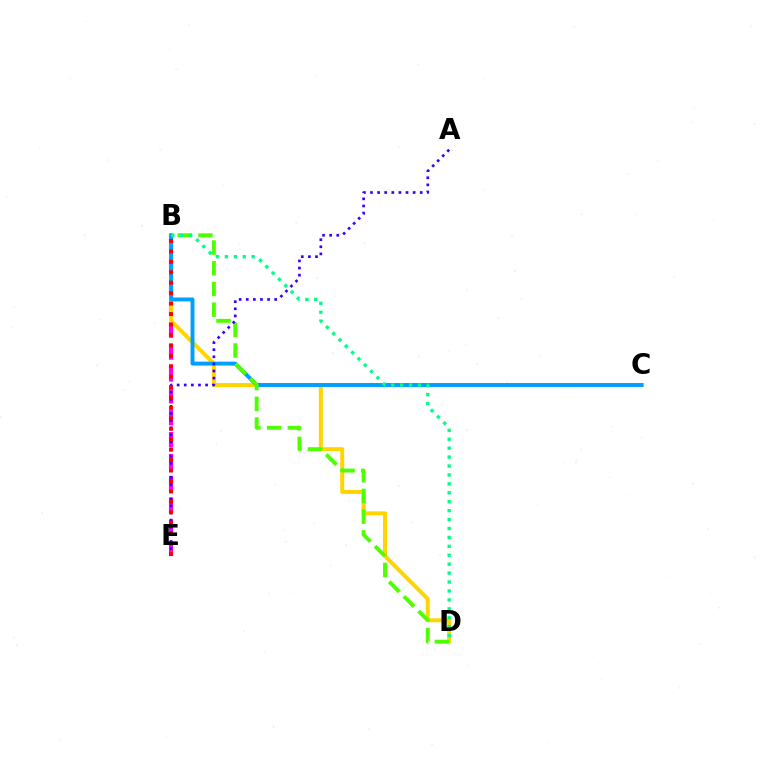{('B', 'E'): [{'color': '#ff00ed', 'line_style': 'dashed', 'thickness': 2.97}, {'color': '#ff0000', 'line_style': 'dotted', 'thickness': 2.84}], ('B', 'D'): [{'color': '#ffd500', 'line_style': 'solid', 'thickness': 2.87}, {'color': '#4fff00', 'line_style': 'dashed', 'thickness': 2.82}, {'color': '#00ff86', 'line_style': 'dotted', 'thickness': 2.42}], ('B', 'C'): [{'color': '#009eff', 'line_style': 'solid', 'thickness': 2.82}], ('A', 'E'): [{'color': '#3700ff', 'line_style': 'dotted', 'thickness': 1.93}]}